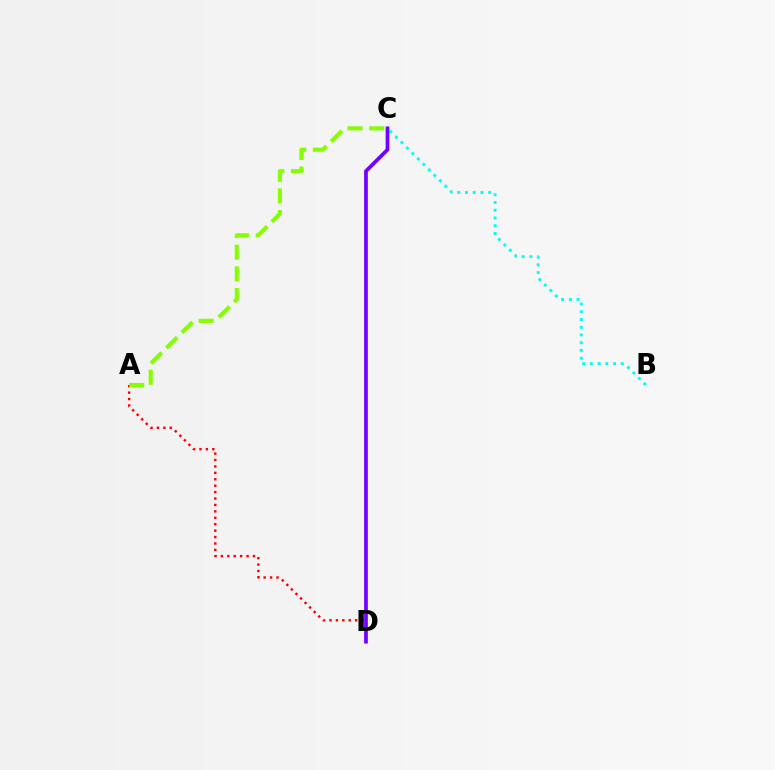{('B', 'C'): [{'color': '#00fff6', 'line_style': 'dotted', 'thickness': 2.1}], ('A', 'D'): [{'color': '#ff0000', 'line_style': 'dotted', 'thickness': 1.74}], ('A', 'C'): [{'color': '#84ff00', 'line_style': 'dashed', 'thickness': 2.95}], ('C', 'D'): [{'color': '#7200ff', 'line_style': 'solid', 'thickness': 2.68}]}